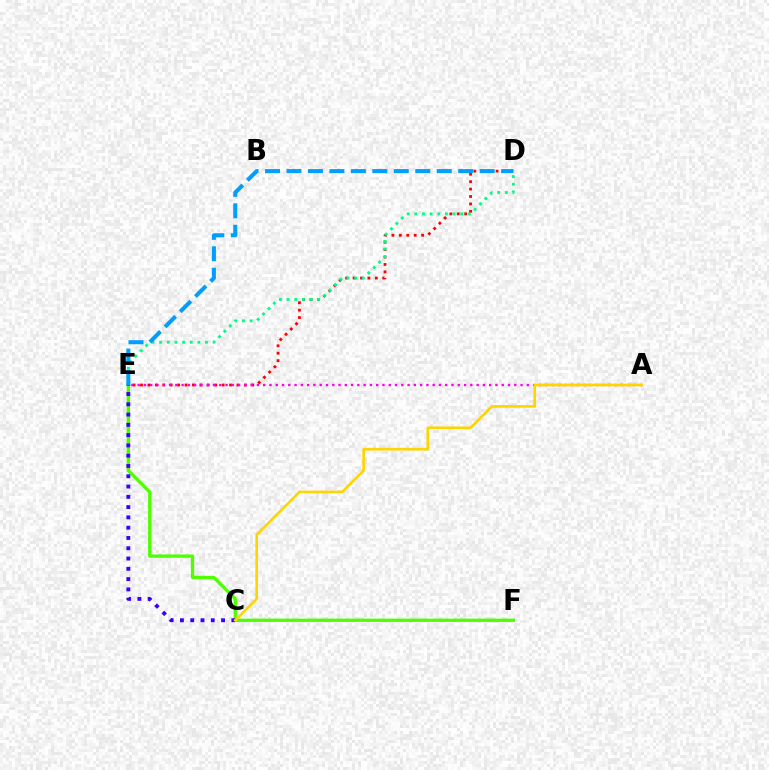{('D', 'E'): [{'color': '#ff0000', 'line_style': 'dotted', 'thickness': 2.02}, {'color': '#00ff86', 'line_style': 'dotted', 'thickness': 2.08}, {'color': '#009eff', 'line_style': 'dashed', 'thickness': 2.92}], ('E', 'F'): [{'color': '#4fff00', 'line_style': 'solid', 'thickness': 2.38}], ('C', 'E'): [{'color': '#3700ff', 'line_style': 'dotted', 'thickness': 2.79}], ('A', 'E'): [{'color': '#ff00ed', 'line_style': 'dotted', 'thickness': 1.71}], ('A', 'C'): [{'color': '#ffd500', 'line_style': 'solid', 'thickness': 1.91}]}